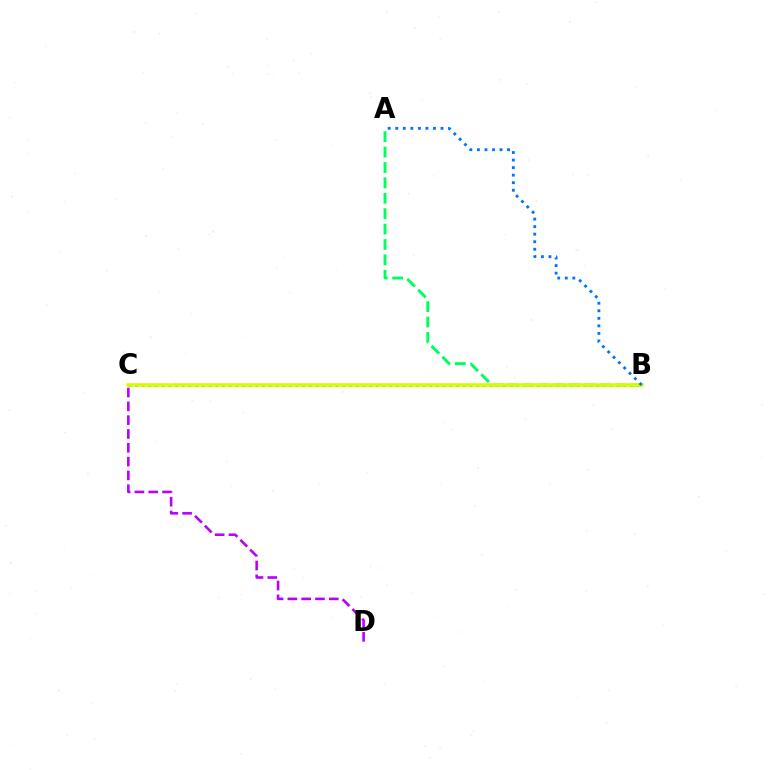{('B', 'C'): [{'color': '#ff0000', 'line_style': 'dotted', 'thickness': 1.82}, {'color': '#d1ff00', 'line_style': 'solid', 'thickness': 2.55}], ('A', 'B'): [{'color': '#00ff5c', 'line_style': 'dashed', 'thickness': 2.09}, {'color': '#0074ff', 'line_style': 'dotted', 'thickness': 2.05}], ('C', 'D'): [{'color': '#b900ff', 'line_style': 'dashed', 'thickness': 1.88}]}